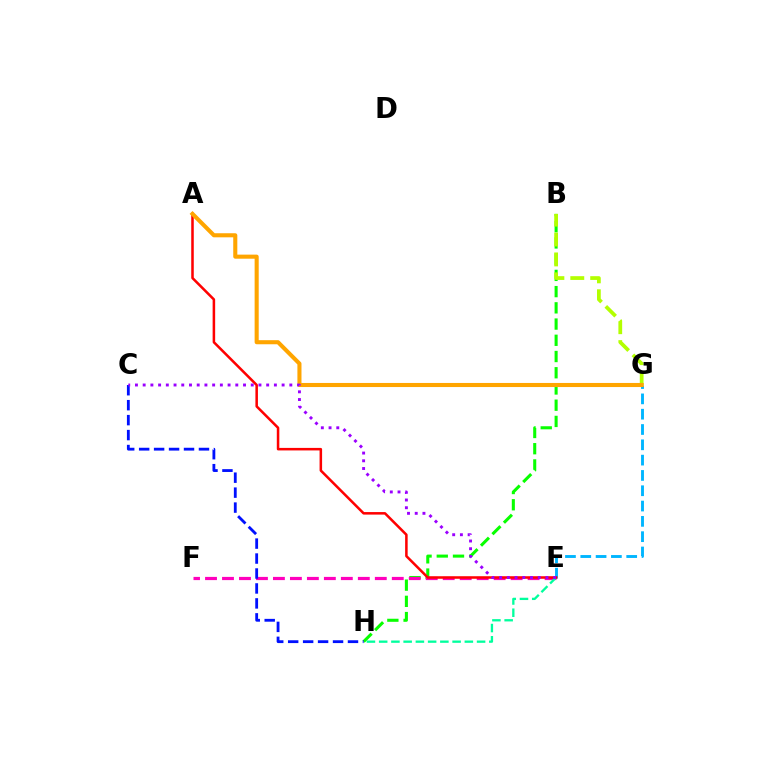{('B', 'H'): [{'color': '#08ff00', 'line_style': 'dashed', 'thickness': 2.2}], ('E', 'F'): [{'color': '#ff00bd', 'line_style': 'dashed', 'thickness': 2.31}], ('B', 'G'): [{'color': '#b3ff00', 'line_style': 'dashed', 'thickness': 2.7}], ('C', 'H'): [{'color': '#0010ff', 'line_style': 'dashed', 'thickness': 2.03}], ('E', 'H'): [{'color': '#00ff9d', 'line_style': 'dashed', 'thickness': 1.66}], ('E', 'G'): [{'color': '#00b5ff', 'line_style': 'dashed', 'thickness': 2.08}], ('A', 'E'): [{'color': '#ff0000', 'line_style': 'solid', 'thickness': 1.82}], ('A', 'G'): [{'color': '#ffa500', 'line_style': 'solid', 'thickness': 2.94}], ('C', 'E'): [{'color': '#9b00ff', 'line_style': 'dotted', 'thickness': 2.1}]}